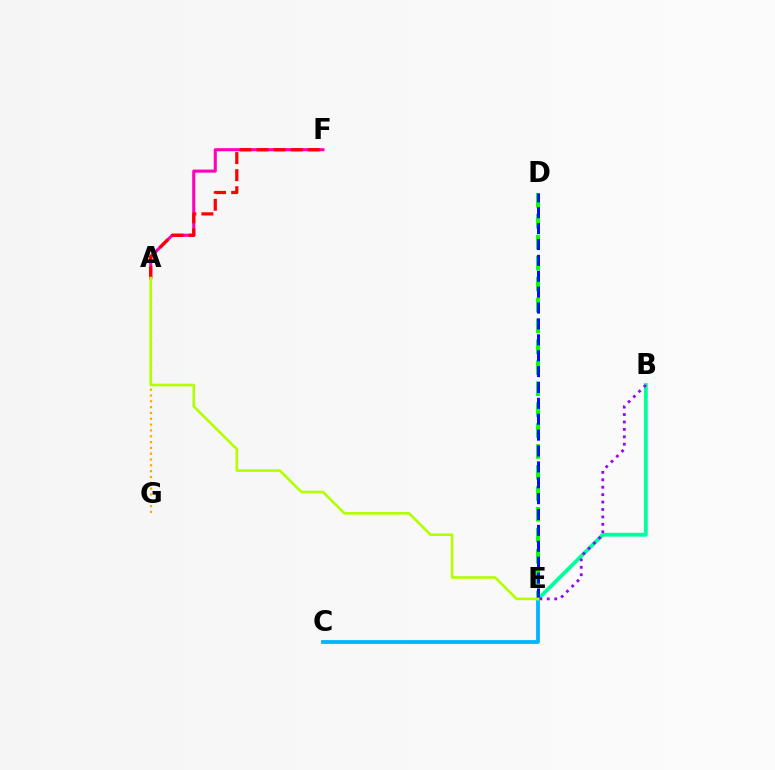{('D', 'E'): [{'color': '#08ff00', 'line_style': 'dashed', 'thickness': 2.84}, {'color': '#0010ff', 'line_style': 'dashed', 'thickness': 2.16}], ('A', 'F'): [{'color': '#ff00bd', 'line_style': 'solid', 'thickness': 2.21}, {'color': '#ff0000', 'line_style': 'dashed', 'thickness': 2.32}], ('C', 'E'): [{'color': '#00b5ff', 'line_style': 'solid', 'thickness': 2.72}], ('A', 'G'): [{'color': '#ffa500', 'line_style': 'dotted', 'thickness': 1.58}], ('B', 'E'): [{'color': '#00ff9d', 'line_style': 'solid', 'thickness': 2.75}, {'color': '#9b00ff', 'line_style': 'dotted', 'thickness': 2.02}], ('A', 'E'): [{'color': '#b3ff00', 'line_style': 'solid', 'thickness': 1.88}]}